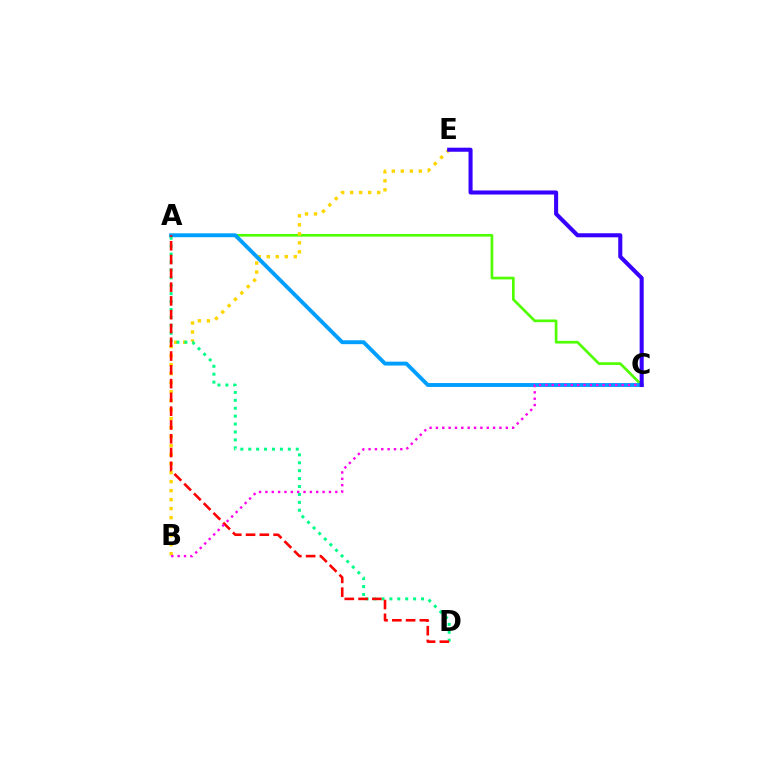{('A', 'C'): [{'color': '#4fff00', 'line_style': 'solid', 'thickness': 1.93}, {'color': '#009eff', 'line_style': 'solid', 'thickness': 2.8}], ('B', 'E'): [{'color': '#ffd500', 'line_style': 'dotted', 'thickness': 2.45}], ('A', 'D'): [{'color': '#00ff86', 'line_style': 'dotted', 'thickness': 2.15}, {'color': '#ff0000', 'line_style': 'dashed', 'thickness': 1.87}], ('B', 'C'): [{'color': '#ff00ed', 'line_style': 'dotted', 'thickness': 1.73}], ('C', 'E'): [{'color': '#3700ff', 'line_style': 'solid', 'thickness': 2.92}]}